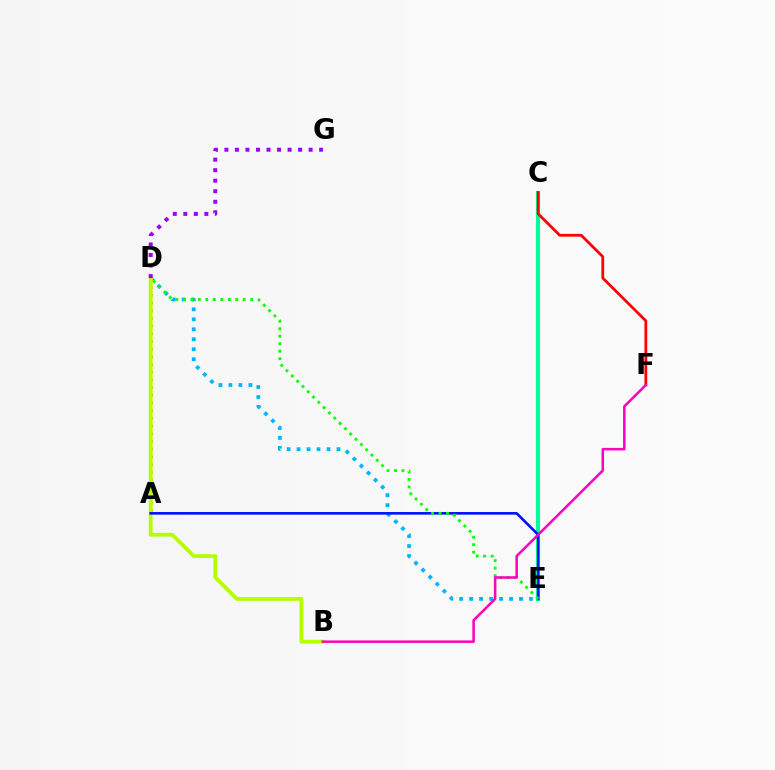{('C', 'E'): [{'color': '#00ff9d', 'line_style': 'solid', 'thickness': 2.97}], ('D', 'E'): [{'color': '#00b5ff', 'line_style': 'dotted', 'thickness': 2.71}, {'color': '#08ff00', 'line_style': 'dotted', 'thickness': 2.03}], ('A', 'D'): [{'color': '#ffa500', 'line_style': 'dotted', 'thickness': 2.09}], ('B', 'D'): [{'color': '#b3ff00', 'line_style': 'solid', 'thickness': 2.73}], ('D', 'G'): [{'color': '#9b00ff', 'line_style': 'dotted', 'thickness': 2.86}], ('A', 'E'): [{'color': '#0010ff', 'line_style': 'solid', 'thickness': 1.87}], ('C', 'F'): [{'color': '#ff0000', 'line_style': 'solid', 'thickness': 1.99}], ('B', 'F'): [{'color': '#ff00bd', 'line_style': 'solid', 'thickness': 1.81}]}